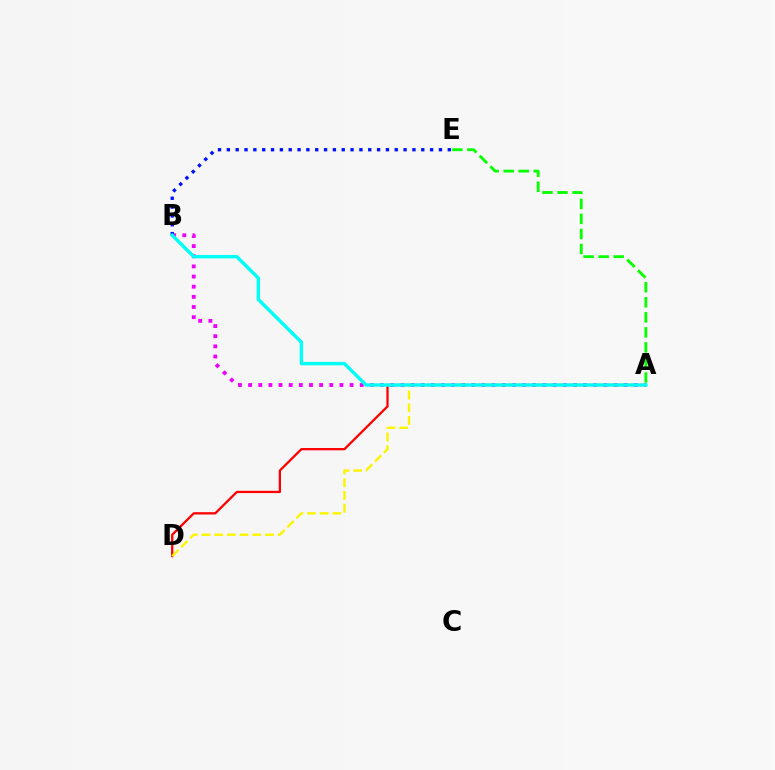{('A', 'D'): [{'color': '#ff0000', 'line_style': 'solid', 'thickness': 1.64}, {'color': '#fcf500', 'line_style': 'dashed', 'thickness': 1.73}], ('A', 'B'): [{'color': '#ee00ff', 'line_style': 'dotted', 'thickness': 2.76}, {'color': '#00fff6', 'line_style': 'solid', 'thickness': 2.45}], ('B', 'E'): [{'color': '#0010ff', 'line_style': 'dotted', 'thickness': 2.4}], ('A', 'E'): [{'color': '#08ff00', 'line_style': 'dashed', 'thickness': 2.04}]}